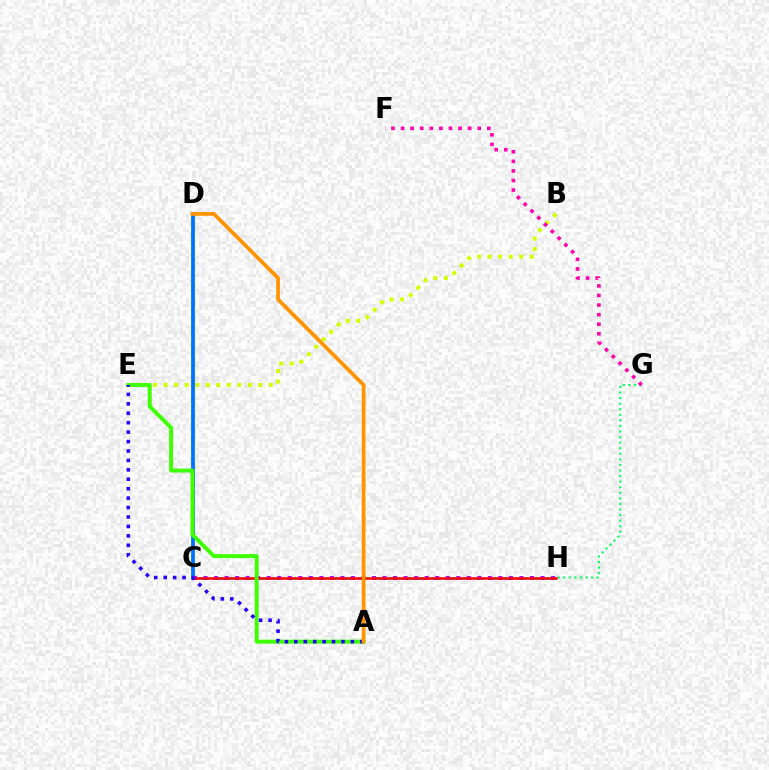{('C', 'D'): [{'color': '#0074ff', 'line_style': 'solid', 'thickness': 2.74}], ('B', 'E'): [{'color': '#d1ff00', 'line_style': 'dotted', 'thickness': 2.86}], ('C', 'H'): [{'color': '#00fff6', 'line_style': 'dashed', 'thickness': 1.96}, {'color': '#b900ff', 'line_style': 'dotted', 'thickness': 2.86}, {'color': '#ff0000', 'line_style': 'solid', 'thickness': 1.83}], ('G', 'H'): [{'color': '#00ff5c', 'line_style': 'dotted', 'thickness': 1.51}], ('F', 'G'): [{'color': '#ff00ac', 'line_style': 'dotted', 'thickness': 2.6}], ('A', 'E'): [{'color': '#3dff00', 'line_style': 'solid', 'thickness': 2.83}, {'color': '#2500ff', 'line_style': 'dotted', 'thickness': 2.56}], ('A', 'D'): [{'color': '#ff9400', 'line_style': 'solid', 'thickness': 2.69}]}